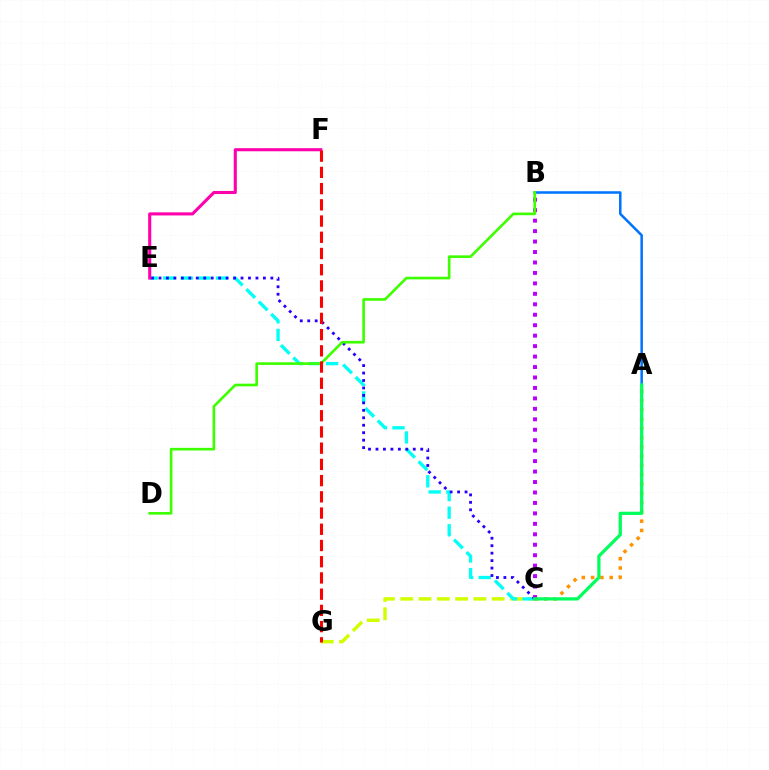{('C', 'G'): [{'color': '#d1ff00', 'line_style': 'dashed', 'thickness': 2.48}], ('A', 'B'): [{'color': '#0074ff', 'line_style': 'solid', 'thickness': 1.82}], ('C', 'E'): [{'color': '#00fff6', 'line_style': 'dashed', 'thickness': 2.39}, {'color': '#2500ff', 'line_style': 'dotted', 'thickness': 2.03}], ('A', 'C'): [{'color': '#ff9400', 'line_style': 'dotted', 'thickness': 2.52}, {'color': '#00ff5c', 'line_style': 'solid', 'thickness': 2.33}], ('B', 'C'): [{'color': '#b900ff', 'line_style': 'dotted', 'thickness': 2.84}], ('B', 'D'): [{'color': '#3dff00', 'line_style': 'solid', 'thickness': 1.9}], ('E', 'F'): [{'color': '#ff00ac', 'line_style': 'solid', 'thickness': 2.23}], ('F', 'G'): [{'color': '#ff0000', 'line_style': 'dashed', 'thickness': 2.2}]}